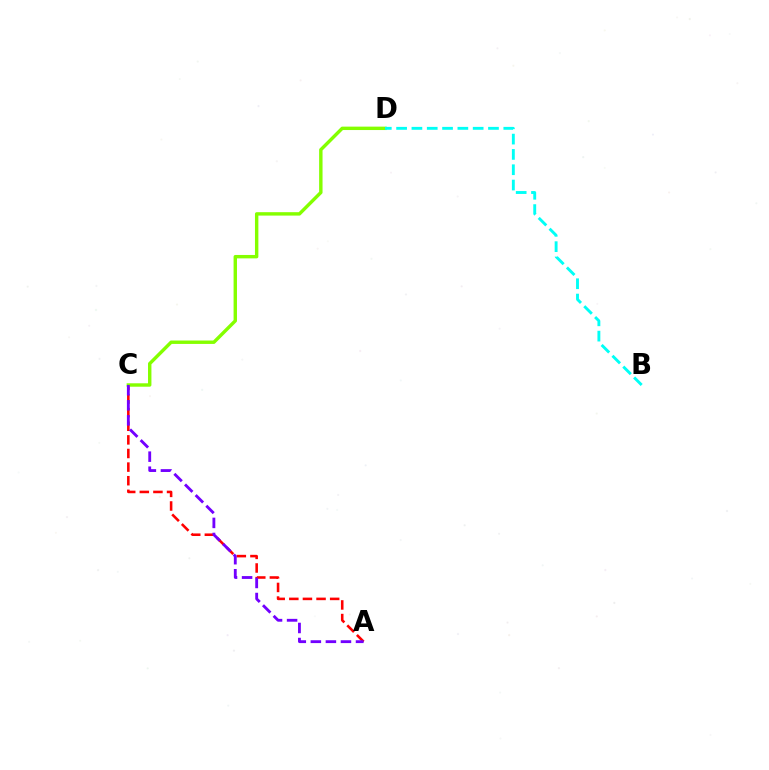{('A', 'C'): [{'color': '#ff0000', 'line_style': 'dashed', 'thickness': 1.85}, {'color': '#7200ff', 'line_style': 'dashed', 'thickness': 2.04}], ('C', 'D'): [{'color': '#84ff00', 'line_style': 'solid', 'thickness': 2.46}], ('B', 'D'): [{'color': '#00fff6', 'line_style': 'dashed', 'thickness': 2.08}]}